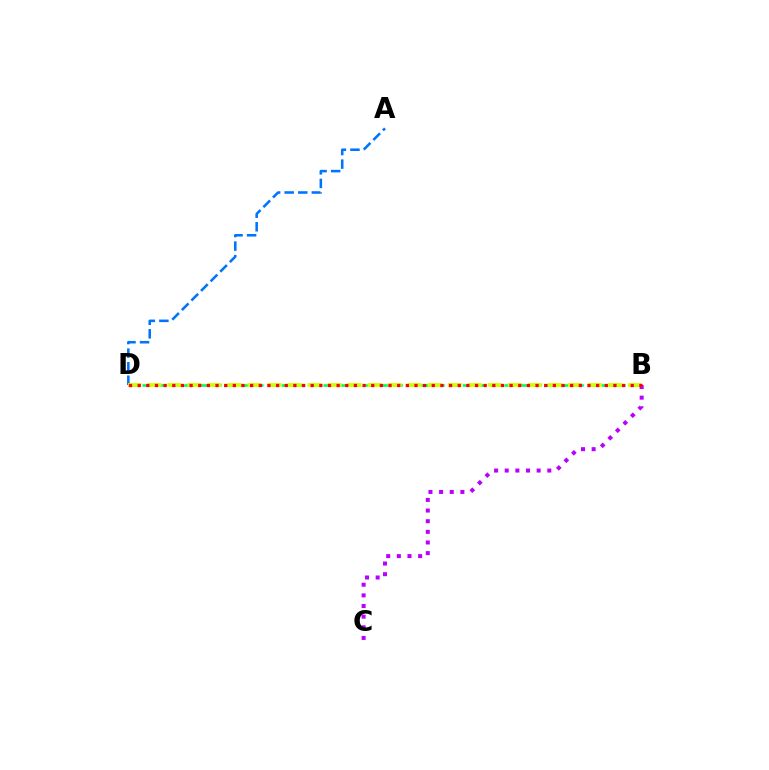{('B', 'C'): [{'color': '#b900ff', 'line_style': 'dotted', 'thickness': 2.89}], ('A', 'D'): [{'color': '#0074ff', 'line_style': 'dashed', 'thickness': 1.84}], ('B', 'D'): [{'color': '#00ff5c', 'line_style': 'dashed', 'thickness': 1.89}, {'color': '#d1ff00', 'line_style': 'dashed', 'thickness': 2.72}, {'color': '#ff0000', 'line_style': 'dotted', 'thickness': 2.35}]}